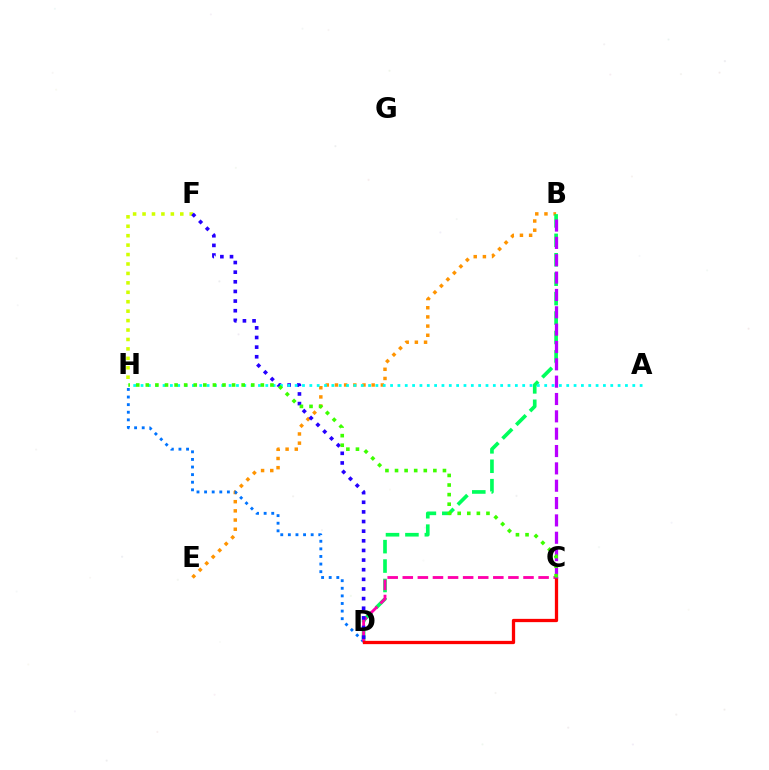{('B', 'E'): [{'color': '#ff9400', 'line_style': 'dotted', 'thickness': 2.49}], ('B', 'D'): [{'color': '#00ff5c', 'line_style': 'dashed', 'thickness': 2.64}], ('F', 'H'): [{'color': '#d1ff00', 'line_style': 'dotted', 'thickness': 2.56}], ('D', 'H'): [{'color': '#0074ff', 'line_style': 'dotted', 'thickness': 2.07}], ('C', 'D'): [{'color': '#ff00ac', 'line_style': 'dashed', 'thickness': 2.05}, {'color': '#ff0000', 'line_style': 'solid', 'thickness': 2.36}], ('D', 'F'): [{'color': '#2500ff', 'line_style': 'dotted', 'thickness': 2.62}], ('A', 'H'): [{'color': '#00fff6', 'line_style': 'dotted', 'thickness': 1.99}], ('B', 'C'): [{'color': '#b900ff', 'line_style': 'dashed', 'thickness': 2.36}], ('C', 'H'): [{'color': '#3dff00', 'line_style': 'dotted', 'thickness': 2.6}]}